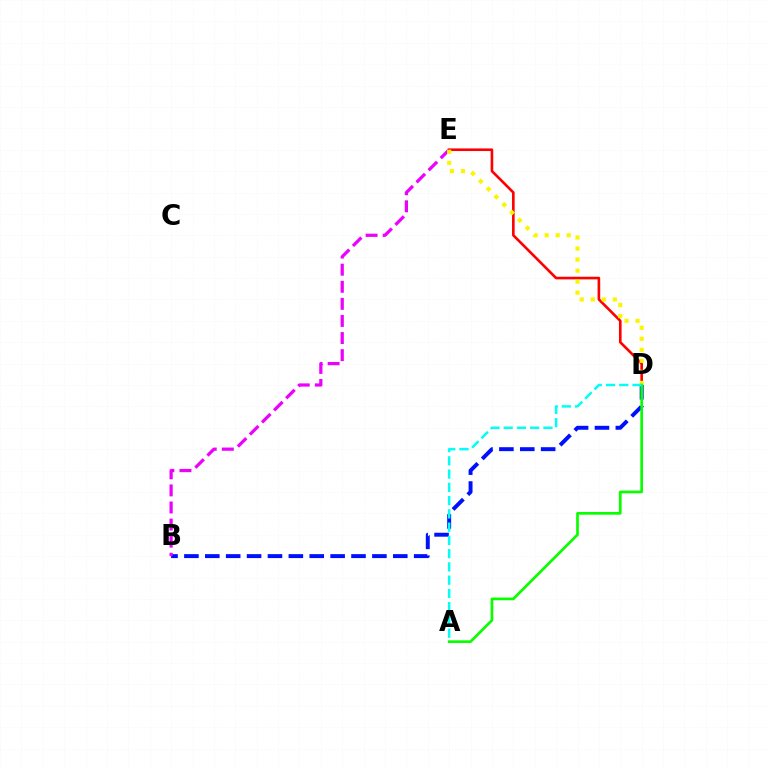{('B', 'D'): [{'color': '#0010ff', 'line_style': 'dashed', 'thickness': 2.84}], ('B', 'E'): [{'color': '#ee00ff', 'line_style': 'dashed', 'thickness': 2.32}], ('D', 'E'): [{'color': '#ff0000', 'line_style': 'solid', 'thickness': 1.89}, {'color': '#fcf500', 'line_style': 'dotted', 'thickness': 3.0}], ('A', 'D'): [{'color': '#08ff00', 'line_style': 'solid', 'thickness': 1.94}, {'color': '#00fff6', 'line_style': 'dashed', 'thickness': 1.8}]}